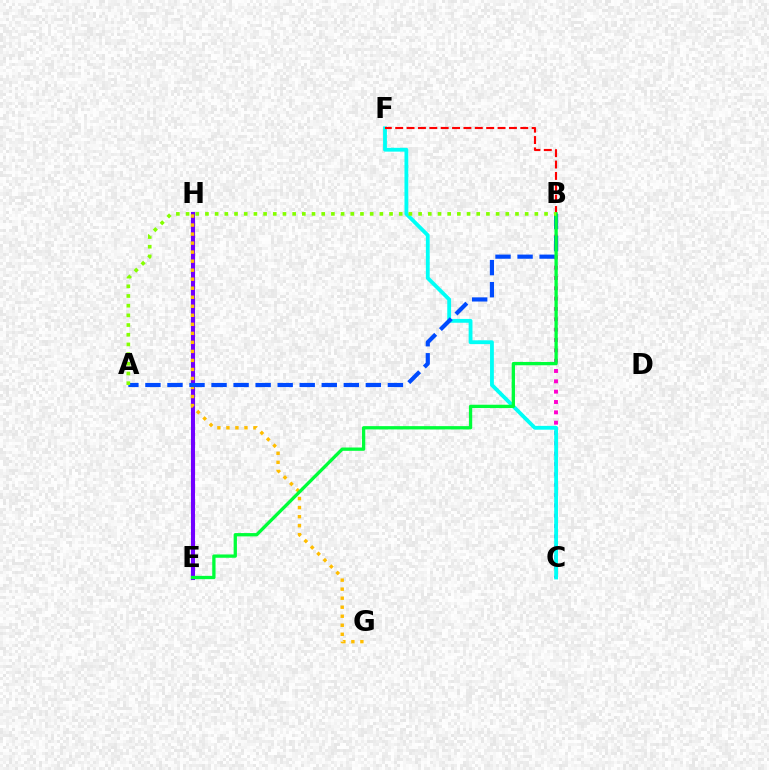{('E', 'H'): [{'color': '#7200ff', 'line_style': 'solid', 'thickness': 2.95}], ('B', 'C'): [{'color': '#ff00cf', 'line_style': 'dotted', 'thickness': 2.81}], ('C', 'F'): [{'color': '#00fff6', 'line_style': 'solid', 'thickness': 2.75}], ('G', 'H'): [{'color': '#ffbd00', 'line_style': 'dotted', 'thickness': 2.45}], ('B', 'F'): [{'color': '#ff0000', 'line_style': 'dashed', 'thickness': 1.55}], ('A', 'B'): [{'color': '#004bff', 'line_style': 'dashed', 'thickness': 2.99}, {'color': '#84ff00', 'line_style': 'dotted', 'thickness': 2.63}], ('B', 'E'): [{'color': '#00ff39', 'line_style': 'solid', 'thickness': 2.38}]}